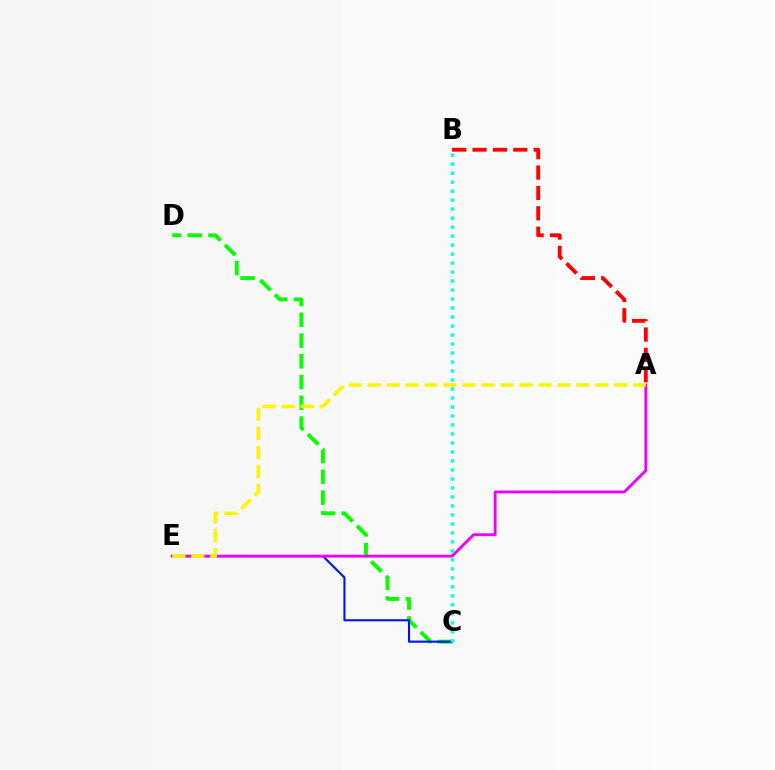{('C', 'D'): [{'color': '#08ff00', 'line_style': 'dashed', 'thickness': 2.82}], ('C', 'E'): [{'color': '#0010ff', 'line_style': 'solid', 'thickness': 1.51}], ('A', 'E'): [{'color': '#ee00ff', 'line_style': 'solid', 'thickness': 2.05}, {'color': '#fcf500', 'line_style': 'dashed', 'thickness': 2.58}], ('B', 'C'): [{'color': '#00fff6', 'line_style': 'dotted', 'thickness': 2.44}], ('A', 'B'): [{'color': '#ff0000', 'line_style': 'dashed', 'thickness': 2.77}]}